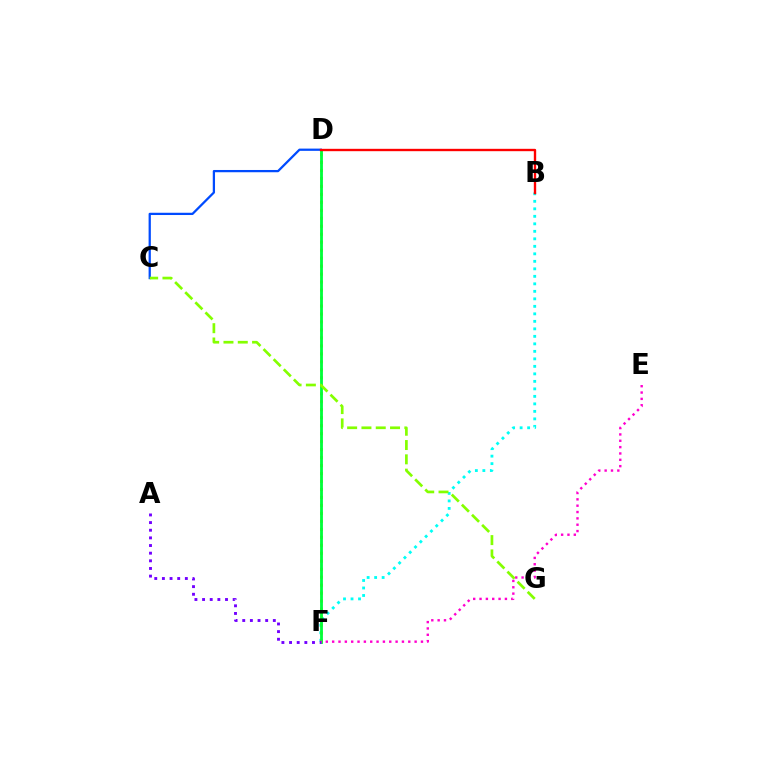{('B', 'F'): [{'color': '#00fff6', 'line_style': 'dotted', 'thickness': 2.04}], ('D', 'F'): [{'color': '#ffbd00', 'line_style': 'dotted', 'thickness': 2.17}, {'color': '#00ff39', 'line_style': 'solid', 'thickness': 2.03}], ('C', 'D'): [{'color': '#004bff', 'line_style': 'solid', 'thickness': 1.63}], ('A', 'F'): [{'color': '#7200ff', 'line_style': 'dotted', 'thickness': 2.08}], ('B', 'D'): [{'color': '#ff0000', 'line_style': 'solid', 'thickness': 1.71}], ('E', 'F'): [{'color': '#ff00cf', 'line_style': 'dotted', 'thickness': 1.72}], ('C', 'G'): [{'color': '#84ff00', 'line_style': 'dashed', 'thickness': 1.94}]}